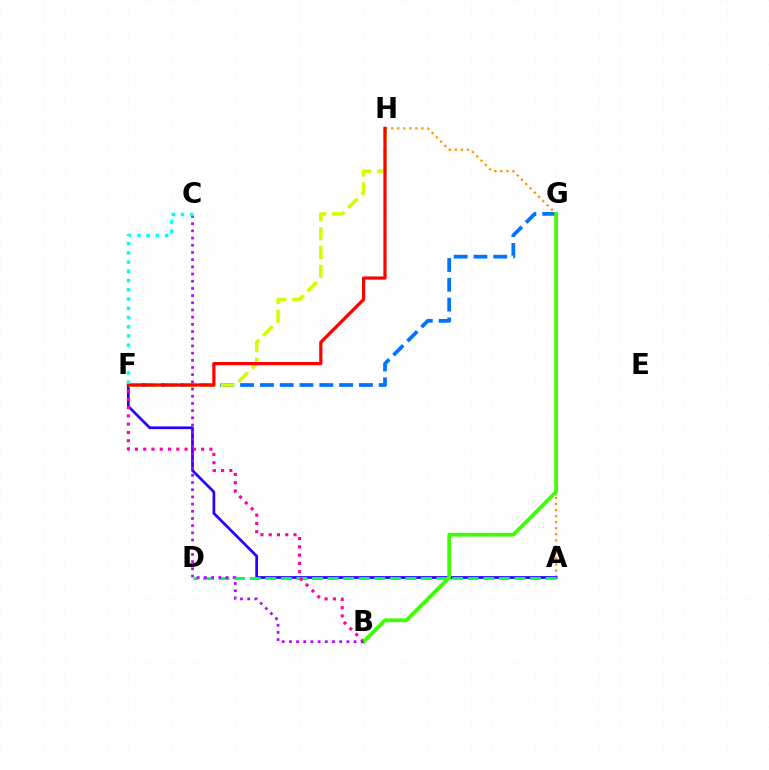{('A', 'H'): [{'color': '#ff9400', 'line_style': 'dotted', 'thickness': 1.64}], ('A', 'F'): [{'color': '#2500ff', 'line_style': 'solid', 'thickness': 1.96}], ('A', 'D'): [{'color': '#00ff5c', 'line_style': 'dashed', 'thickness': 2.12}], ('F', 'G'): [{'color': '#0074ff', 'line_style': 'dashed', 'thickness': 2.69}], ('F', 'H'): [{'color': '#d1ff00', 'line_style': 'dashed', 'thickness': 2.56}, {'color': '#ff0000', 'line_style': 'solid', 'thickness': 2.32}], ('B', 'F'): [{'color': '#ff00ac', 'line_style': 'dotted', 'thickness': 2.25}], ('B', 'G'): [{'color': '#3dff00', 'line_style': 'solid', 'thickness': 2.7}], ('B', 'C'): [{'color': '#b900ff', 'line_style': 'dotted', 'thickness': 1.95}], ('C', 'F'): [{'color': '#00fff6', 'line_style': 'dotted', 'thickness': 2.51}]}